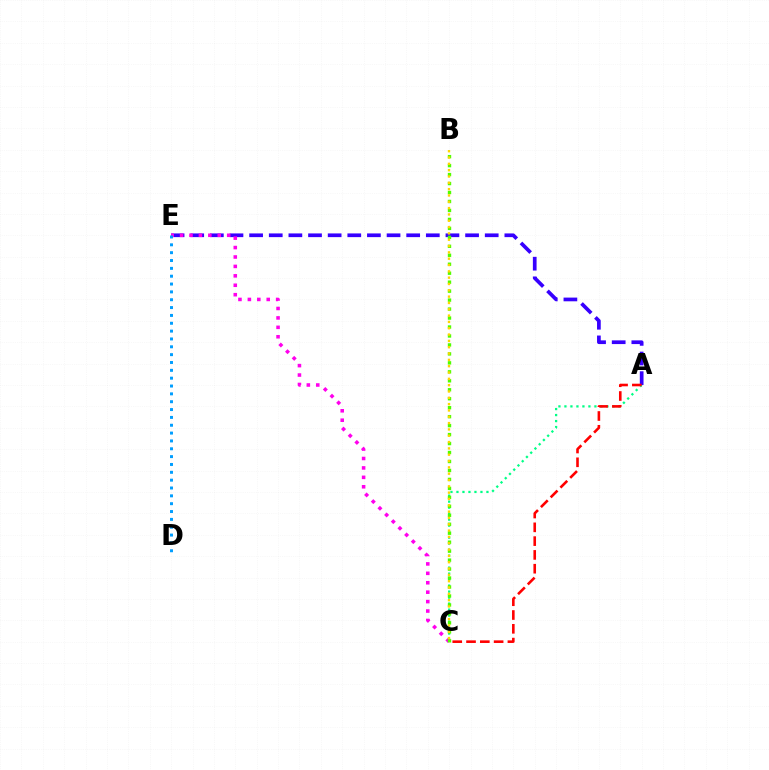{('A', 'C'): [{'color': '#00ff86', 'line_style': 'dotted', 'thickness': 1.63}, {'color': '#ff0000', 'line_style': 'dashed', 'thickness': 1.87}], ('A', 'E'): [{'color': '#3700ff', 'line_style': 'dashed', 'thickness': 2.67}], ('C', 'E'): [{'color': '#ff00ed', 'line_style': 'dotted', 'thickness': 2.56}], ('B', 'C'): [{'color': '#4fff00', 'line_style': 'dotted', 'thickness': 2.44}, {'color': '#ffd500', 'line_style': 'dotted', 'thickness': 1.72}], ('D', 'E'): [{'color': '#009eff', 'line_style': 'dotted', 'thickness': 2.13}]}